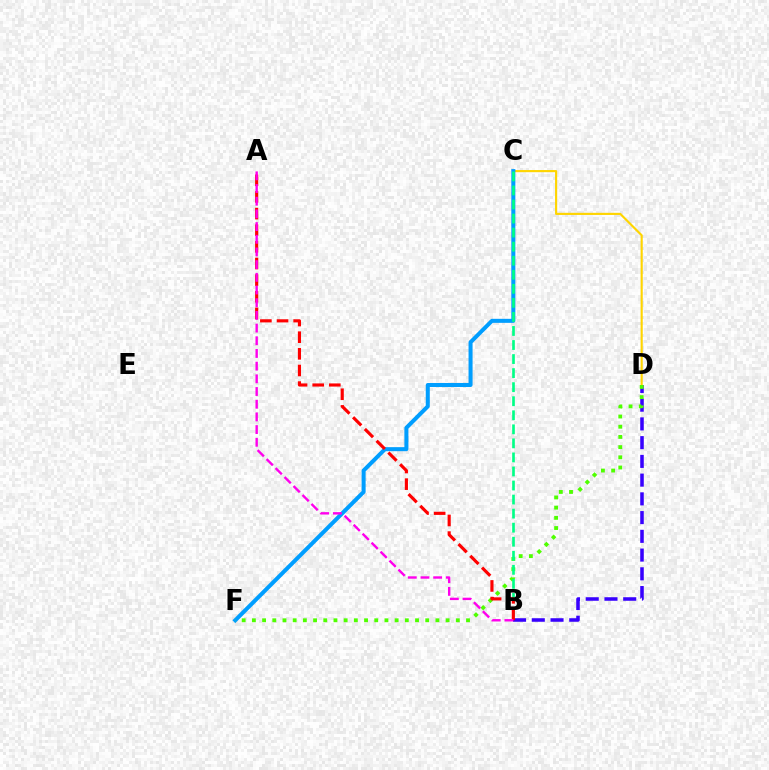{('B', 'D'): [{'color': '#3700ff', 'line_style': 'dashed', 'thickness': 2.55}], ('C', 'D'): [{'color': '#ffd500', 'line_style': 'solid', 'thickness': 1.54}], ('C', 'F'): [{'color': '#009eff', 'line_style': 'solid', 'thickness': 2.9}], ('D', 'F'): [{'color': '#4fff00', 'line_style': 'dotted', 'thickness': 2.77}], ('B', 'C'): [{'color': '#00ff86', 'line_style': 'dashed', 'thickness': 1.91}], ('A', 'B'): [{'color': '#ff0000', 'line_style': 'dashed', 'thickness': 2.26}, {'color': '#ff00ed', 'line_style': 'dashed', 'thickness': 1.72}]}